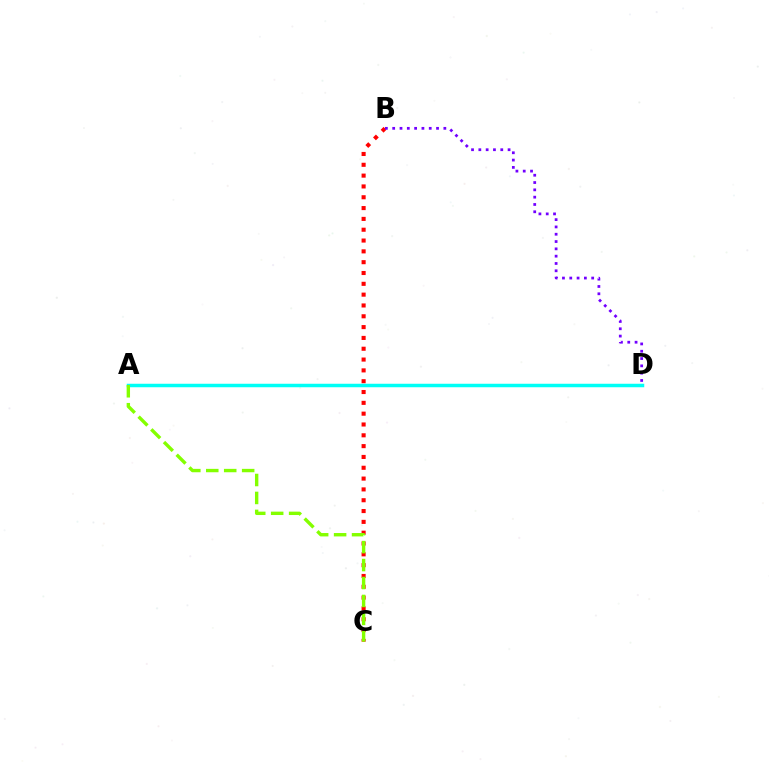{('B', 'C'): [{'color': '#ff0000', 'line_style': 'dotted', 'thickness': 2.94}], ('A', 'D'): [{'color': '#00fff6', 'line_style': 'solid', 'thickness': 2.51}], ('A', 'C'): [{'color': '#84ff00', 'line_style': 'dashed', 'thickness': 2.44}], ('B', 'D'): [{'color': '#7200ff', 'line_style': 'dotted', 'thickness': 1.99}]}